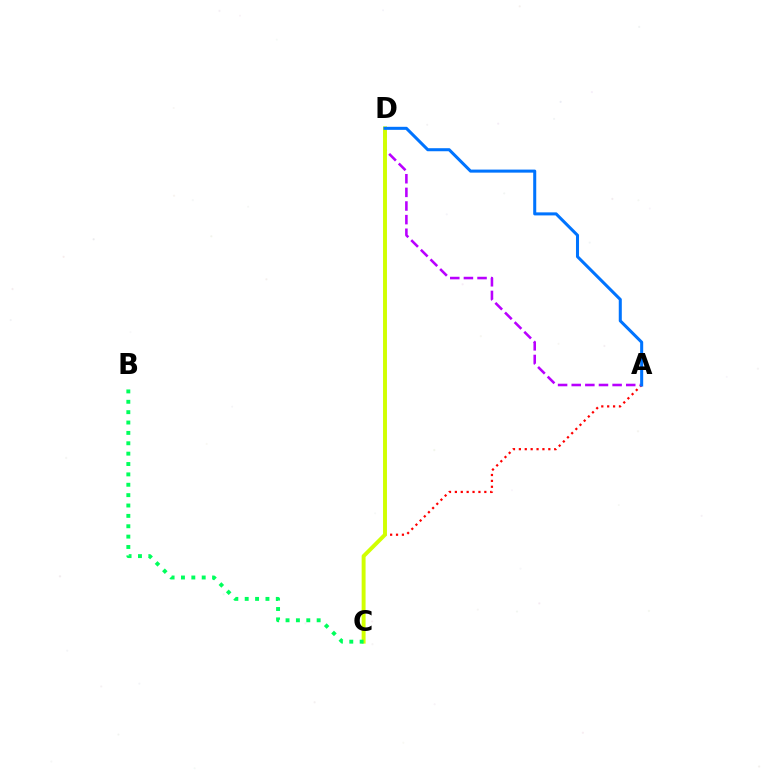{('A', 'C'): [{'color': '#ff0000', 'line_style': 'dotted', 'thickness': 1.6}], ('A', 'D'): [{'color': '#b900ff', 'line_style': 'dashed', 'thickness': 1.85}, {'color': '#0074ff', 'line_style': 'solid', 'thickness': 2.19}], ('C', 'D'): [{'color': '#d1ff00', 'line_style': 'solid', 'thickness': 2.83}], ('B', 'C'): [{'color': '#00ff5c', 'line_style': 'dotted', 'thickness': 2.82}]}